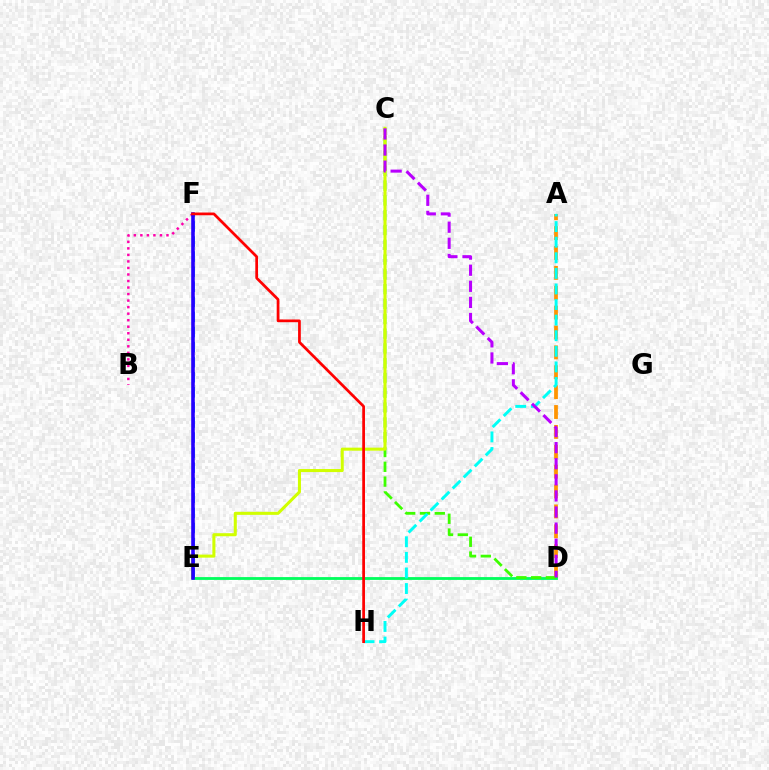{('A', 'D'): [{'color': '#ff9400', 'line_style': 'dashed', 'thickness': 2.7}], ('D', 'E'): [{'color': '#00ff5c', 'line_style': 'solid', 'thickness': 2.02}], ('C', 'D'): [{'color': '#3dff00', 'line_style': 'dashed', 'thickness': 2.01}, {'color': '#b900ff', 'line_style': 'dashed', 'thickness': 2.19}], ('E', 'F'): [{'color': '#0074ff', 'line_style': 'dashed', 'thickness': 2.05}, {'color': '#2500ff', 'line_style': 'solid', 'thickness': 2.58}], ('A', 'H'): [{'color': '#00fff6', 'line_style': 'dashed', 'thickness': 2.12}], ('C', 'E'): [{'color': '#d1ff00', 'line_style': 'solid', 'thickness': 2.19}], ('B', 'F'): [{'color': '#ff00ac', 'line_style': 'dotted', 'thickness': 1.77}], ('F', 'H'): [{'color': '#ff0000', 'line_style': 'solid', 'thickness': 1.97}]}